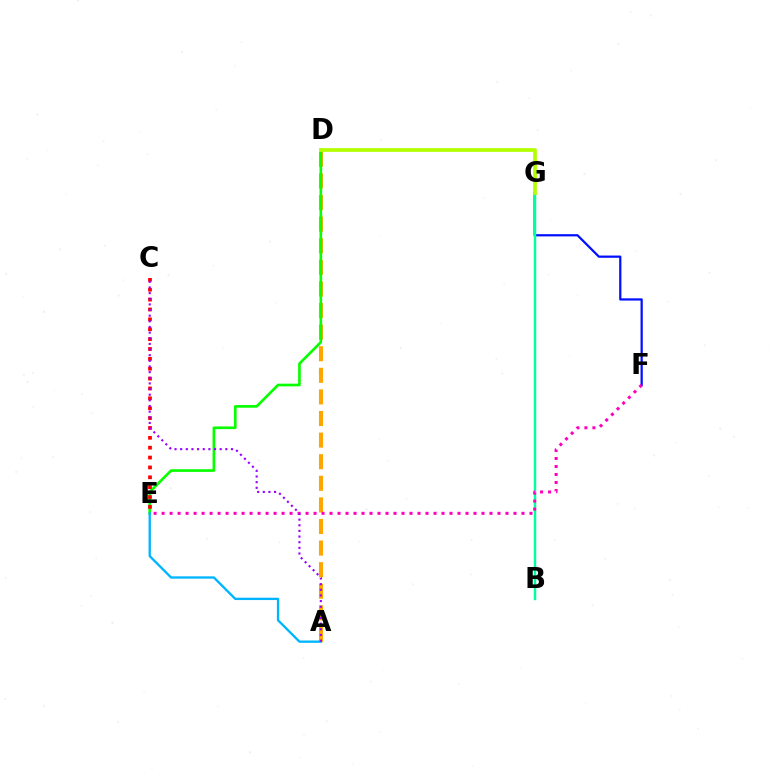{('A', 'D'): [{'color': '#ffa500', 'line_style': 'dashed', 'thickness': 2.93}], ('F', 'G'): [{'color': '#0010ff', 'line_style': 'solid', 'thickness': 1.61}], ('D', 'E'): [{'color': '#08ff00', 'line_style': 'solid', 'thickness': 1.92}], ('B', 'G'): [{'color': '#00ff9d', 'line_style': 'solid', 'thickness': 1.76}], ('C', 'E'): [{'color': '#ff0000', 'line_style': 'dotted', 'thickness': 2.68}], ('A', 'E'): [{'color': '#00b5ff', 'line_style': 'solid', 'thickness': 1.68}], ('E', 'F'): [{'color': '#ff00bd', 'line_style': 'dotted', 'thickness': 2.17}], ('D', 'G'): [{'color': '#b3ff00', 'line_style': 'solid', 'thickness': 2.69}], ('A', 'C'): [{'color': '#9b00ff', 'line_style': 'dotted', 'thickness': 1.53}]}